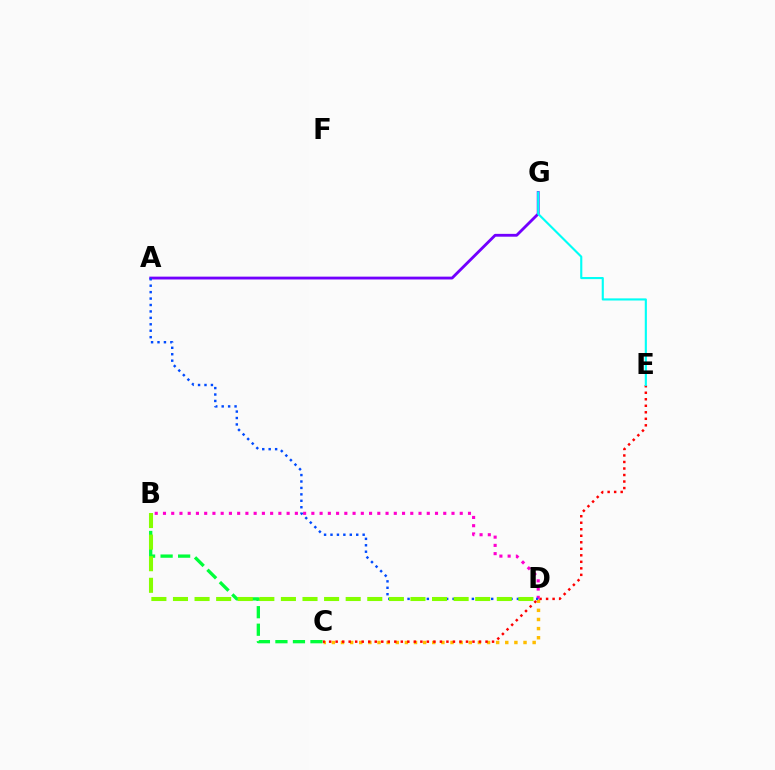{('C', 'D'): [{'color': '#ffbd00', 'line_style': 'dotted', 'thickness': 2.48}], ('B', 'C'): [{'color': '#00ff39', 'line_style': 'dashed', 'thickness': 2.38}], ('A', 'G'): [{'color': '#7200ff', 'line_style': 'solid', 'thickness': 2.04}], ('C', 'E'): [{'color': '#ff0000', 'line_style': 'dotted', 'thickness': 1.77}], ('B', 'D'): [{'color': '#ff00cf', 'line_style': 'dotted', 'thickness': 2.24}, {'color': '#84ff00', 'line_style': 'dashed', 'thickness': 2.93}], ('A', 'D'): [{'color': '#004bff', 'line_style': 'dotted', 'thickness': 1.75}], ('E', 'G'): [{'color': '#00fff6', 'line_style': 'solid', 'thickness': 1.53}]}